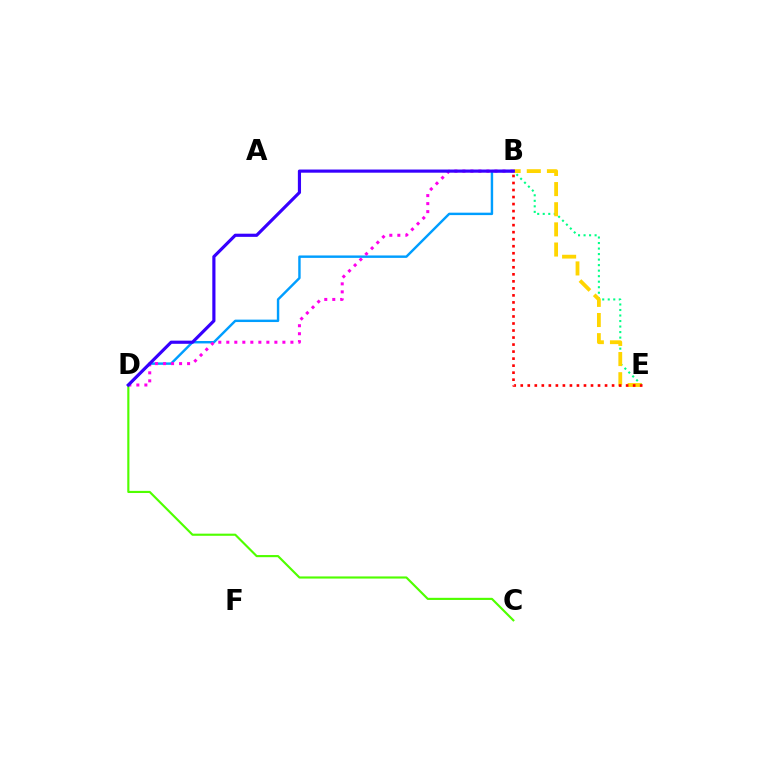{('B', 'D'): [{'color': '#009eff', 'line_style': 'solid', 'thickness': 1.75}, {'color': '#ff00ed', 'line_style': 'dotted', 'thickness': 2.18}, {'color': '#3700ff', 'line_style': 'solid', 'thickness': 2.28}], ('B', 'E'): [{'color': '#00ff86', 'line_style': 'dotted', 'thickness': 1.5}, {'color': '#ffd500', 'line_style': 'dashed', 'thickness': 2.74}, {'color': '#ff0000', 'line_style': 'dotted', 'thickness': 1.91}], ('C', 'D'): [{'color': '#4fff00', 'line_style': 'solid', 'thickness': 1.54}]}